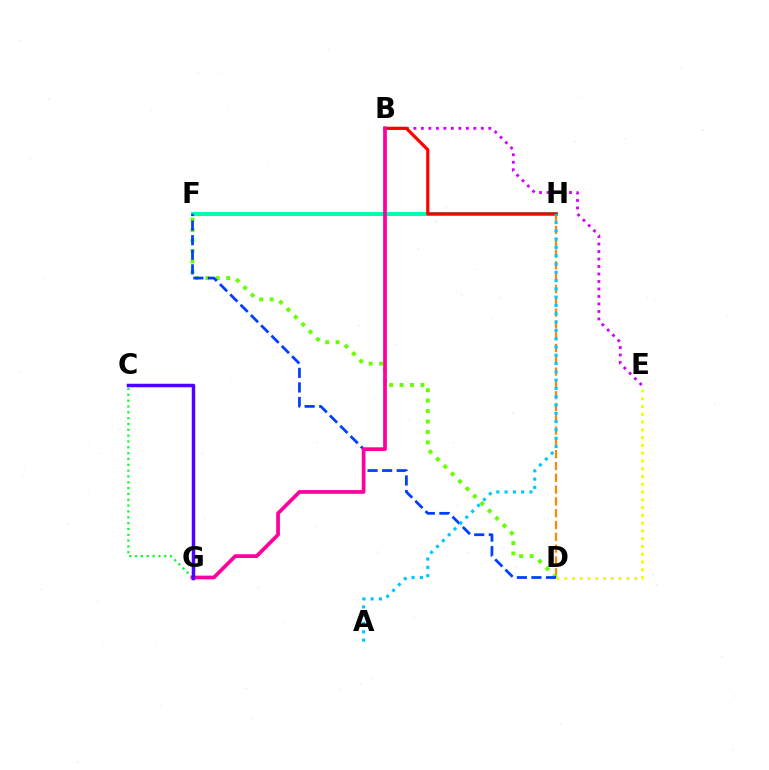{('B', 'E'): [{'color': '#d600ff', 'line_style': 'dotted', 'thickness': 2.03}], ('F', 'H'): [{'color': '#00ffaf', 'line_style': 'solid', 'thickness': 2.9}], ('D', 'H'): [{'color': '#ff8800', 'line_style': 'dashed', 'thickness': 1.6}], ('C', 'G'): [{'color': '#00ff27', 'line_style': 'dotted', 'thickness': 1.58}, {'color': '#4f00ff', 'line_style': 'solid', 'thickness': 2.52}], ('D', 'F'): [{'color': '#66ff00', 'line_style': 'dotted', 'thickness': 2.84}, {'color': '#003fff', 'line_style': 'dashed', 'thickness': 1.98}], ('B', 'H'): [{'color': '#ff0000', 'line_style': 'solid', 'thickness': 2.3}], ('B', 'G'): [{'color': '#ff00a0', 'line_style': 'solid', 'thickness': 2.68}], ('D', 'E'): [{'color': '#eeff00', 'line_style': 'dotted', 'thickness': 2.11}], ('A', 'H'): [{'color': '#00c7ff', 'line_style': 'dotted', 'thickness': 2.25}]}